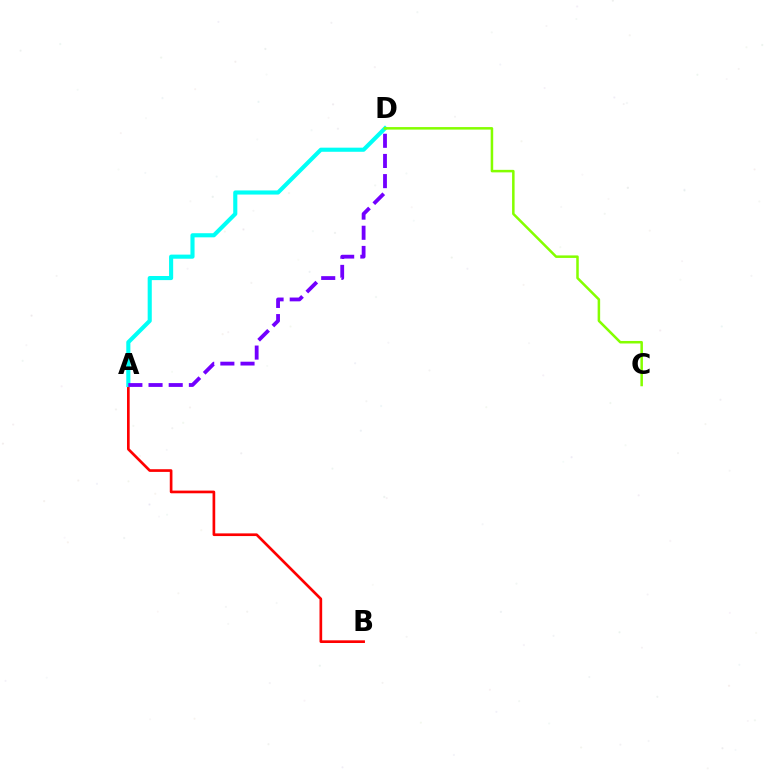{('A', 'B'): [{'color': '#ff0000', 'line_style': 'solid', 'thickness': 1.93}], ('A', 'D'): [{'color': '#00fff6', 'line_style': 'solid', 'thickness': 2.96}, {'color': '#7200ff', 'line_style': 'dashed', 'thickness': 2.74}], ('C', 'D'): [{'color': '#84ff00', 'line_style': 'solid', 'thickness': 1.82}]}